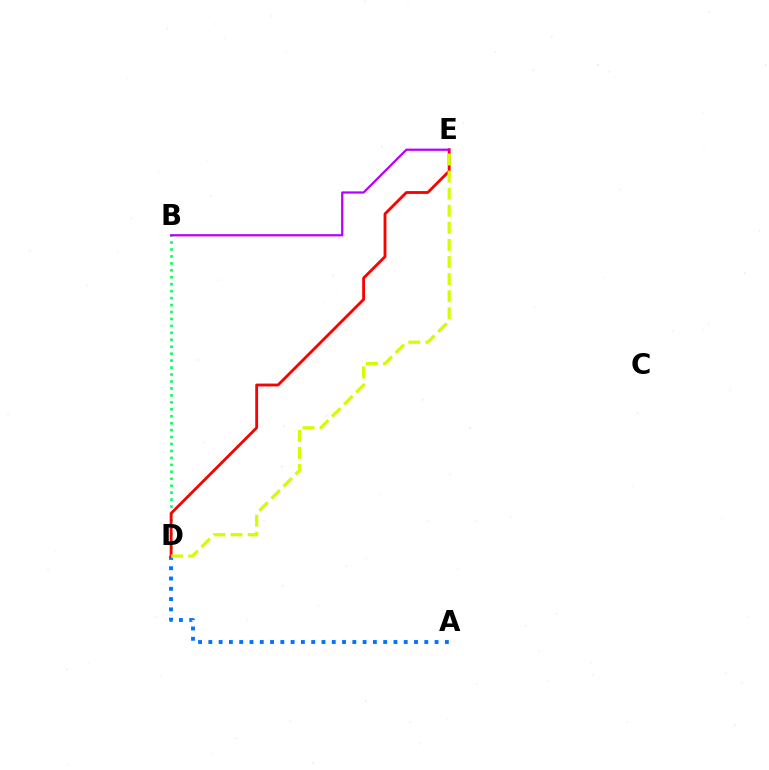{('B', 'D'): [{'color': '#00ff5c', 'line_style': 'dotted', 'thickness': 1.89}], ('A', 'D'): [{'color': '#0074ff', 'line_style': 'dotted', 'thickness': 2.79}], ('D', 'E'): [{'color': '#ff0000', 'line_style': 'solid', 'thickness': 2.05}, {'color': '#d1ff00', 'line_style': 'dashed', 'thickness': 2.32}], ('B', 'E'): [{'color': '#b900ff', 'line_style': 'solid', 'thickness': 1.61}]}